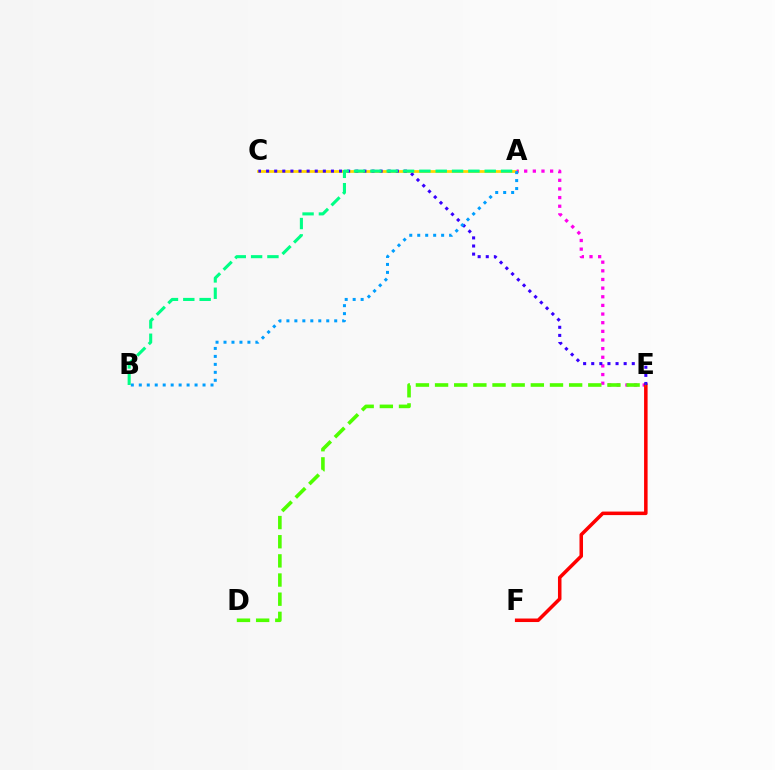{('A', 'C'): [{'color': '#ffd500', 'line_style': 'solid', 'thickness': 1.99}], ('A', 'E'): [{'color': '#ff00ed', 'line_style': 'dotted', 'thickness': 2.35}], ('E', 'F'): [{'color': '#ff0000', 'line_style': 'solid', 'thickness': 2.54}], ('C', 'E'): [{'color': '#3700ff', 'line_style': 'dotted', 'thickness': 2.2}], ('D', 'E'): [{'color': '#4fff00', 'line_style': 'dashed', 'thickness': 2.6}], ('A', 'B'): [{'color': '#009eff', 'line_style': 'dotted', 'thickness': 2.16}, {'color': '#00ff86', 'line_style': 'dashed', 'thickness': 2.22}]}